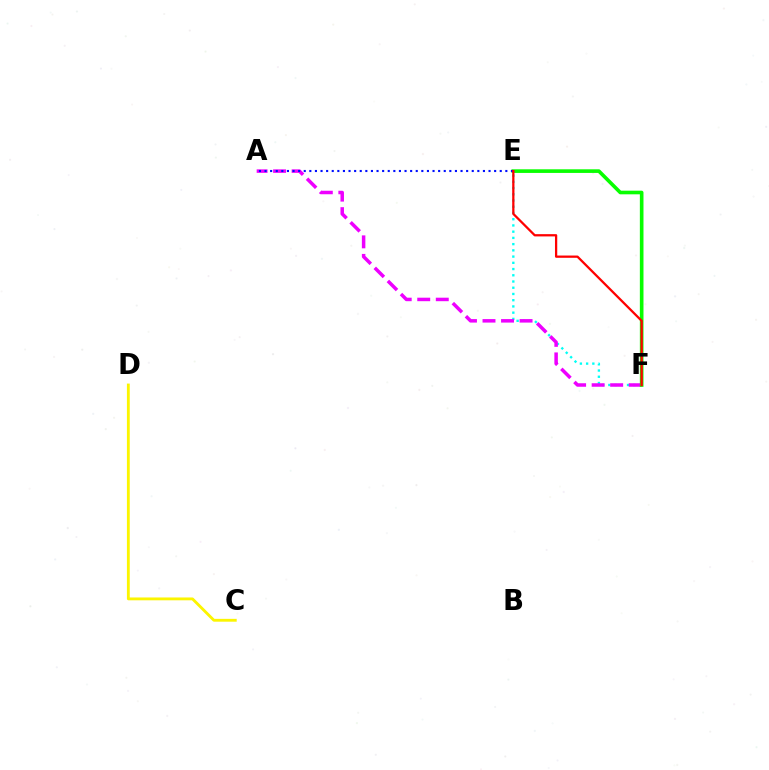{('E', 'F'): [{'color': '#00fff6', 'line_style': 'dotted', 'thickness': 1.69}, {'color': '#08ff00', 'line_style': 'solid', 'thickness': 2.62}, {'color': '#ff0000', 'line_style': 'solid', 'thickness': 1.63}], ('A', 'F'): [{'color': '#ee00ff', 'line_style': 'dashed', 'thickness': 2.52}], ('C', 'D'): [{'color': '#fcf500', 'line_style': 'solid', 'thickness': 2.04}], ('A', 'E'): [{'color': '#0010ff', 'line_style': 'dotted', 'thickness': 1.52}]}